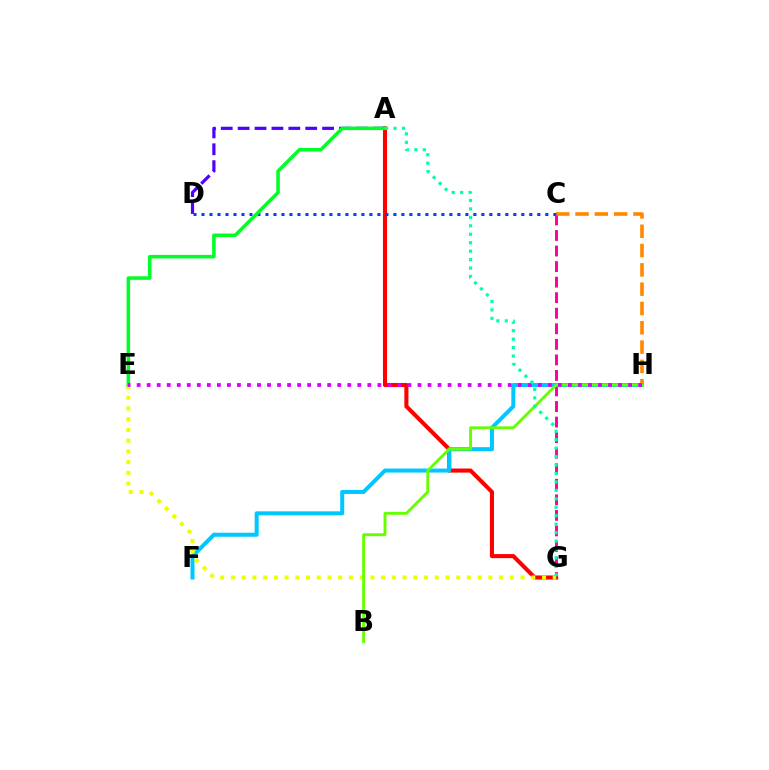{('C', 'G'): [{'color': '#ff00a0', 'line_style': 'dashed', 'thickness': 2.11}], ('A', 'G'): [{'color': '#ff0000', 'line_style': 'solid', 'thickness': 2.94}, {'color': '#00ffaf', 'line_style': 'dotted', 'thickness': 2.29}], ('F', 'H'): [{'color': '#00c7ff', 'line_style': 'solid', 'thickness': 2.9}], ('C', 'H'): [{'color': '#ff8800', 'line_style': 'dashed', 'thickness': 2.62}], ('E', 'G'): [{'color': '#eeff00', 'line_style': 'dotted', 'thickness': 2.91}], ('A', 'D'): [{'color': '#4f00ff', 'line_style': 'dashed', 'thickness': 2.3}], ('B', 'H'): [{'color': '#66ff00', 'line_style': 'solid', 'thickness': 2.07}], ('C', 'D'): [{'color': '#003fff', 'line_style': 'dotted', 'thickness': 2.17}], ('A', 'E'): [{'color': '#00ff27', 'line_style': 'solid', 'thickness': 2.54}], ('E', 'H'): [{'color': '#d600ff', 'line_style': 'dotted', 'thickness': 2.72}]}